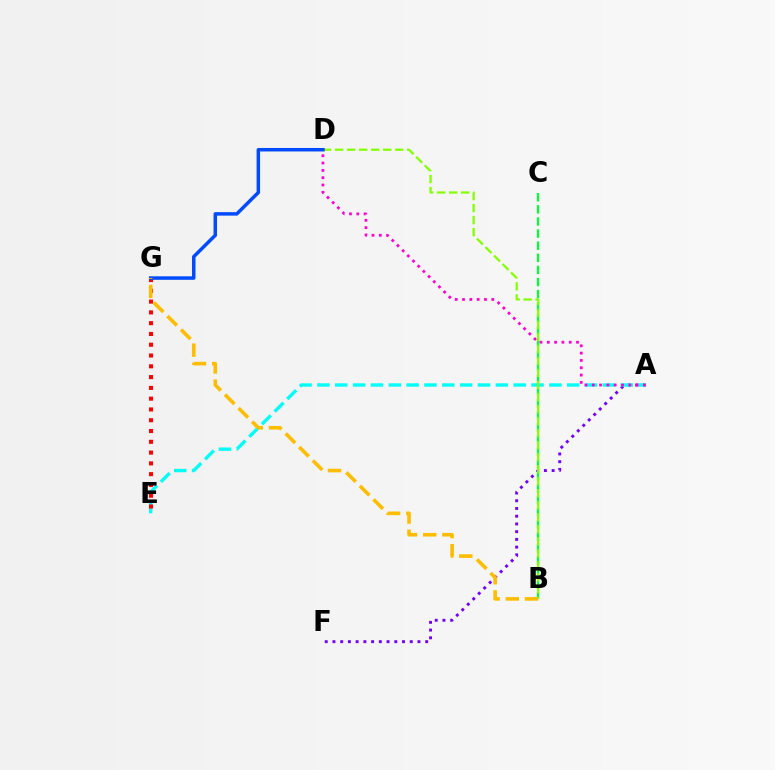{('B', 'C'): [{'color': '#00ff39', 'line_style': 'dashed', 'thickness': 1.65}], ('A', 'F'): [{'color': '#7200ff', 'line_style': 'dotted', 'thickness': 2.1}], ('A', 'E'): [{'color': '#00fff6', 'line_style': 'dashed', 'thickness': 2.42}], ('B', 'D'): [{'color': '#84ff00', 'line_style': 'dashed', 'thickness': 1.63}], ('E', 'G'): [{'color': '#ff0000', 'line_style': 'dotted', 'thickness': 2.93}], ('D', 'G'): [{'color': '#004bff', 'line_style': 'solid', 'thickness': 2.51}], ('B', 'G'): [{'color': '#ffbd00', 'line_style': 'dashed', 'thickness': 2.6}], ('A', 'D'): [{'color': '#ff00cf', 'line_style': 'dotted', 'thickness': 1.99}]}